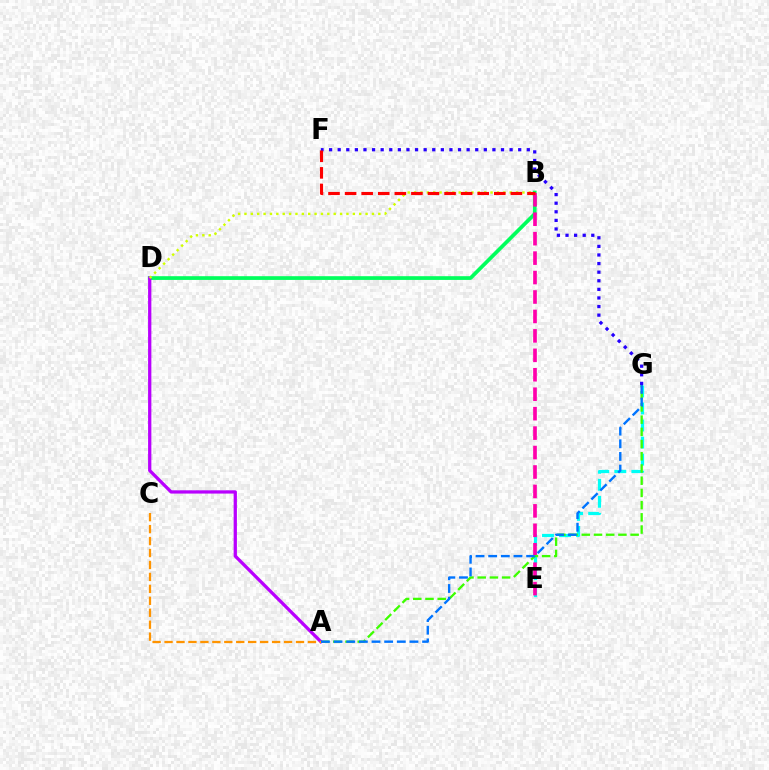{('B', 'D'): [{'color': '#00ff5c', 'line_style': 'solid', 'thickness': 2.69}, {'color': '#d1ff00', 'line_style': 'dotted', 'thickness': 1.73}], ('E', 'G'): [{'color': '#00fff6', 'line_style': 'dashed', 'thickness': 2.31}], ('B', 'E'): [{'color': '#ff00ac', 'line_style': 'dashed', 'thickness': 2.64}], ('A', 'G'): [{'color': '#3dff00', 'line_style': 'dashed', 'thickness': 1.66}, {'color': '#0074ff', 'line_style': 'dashed', 'thickness': 1.72}], ('A', 'D'): [{'color': '#b900ff', 'line_style': 'solid', 'thickness': 2.35}], ('A', 'C'): [{'color': '#ff9400', 'line_style': 'dashed', 'thickness': 1.62}], ('F', 'G'): [{'color': '#2500ff', 'line_style': 'dotted', 'thickness': 2.34}], ('B', 'F'): [{'color': '#ff0000', 'line_style': 'dashed', 'thickness': 2.25}]}